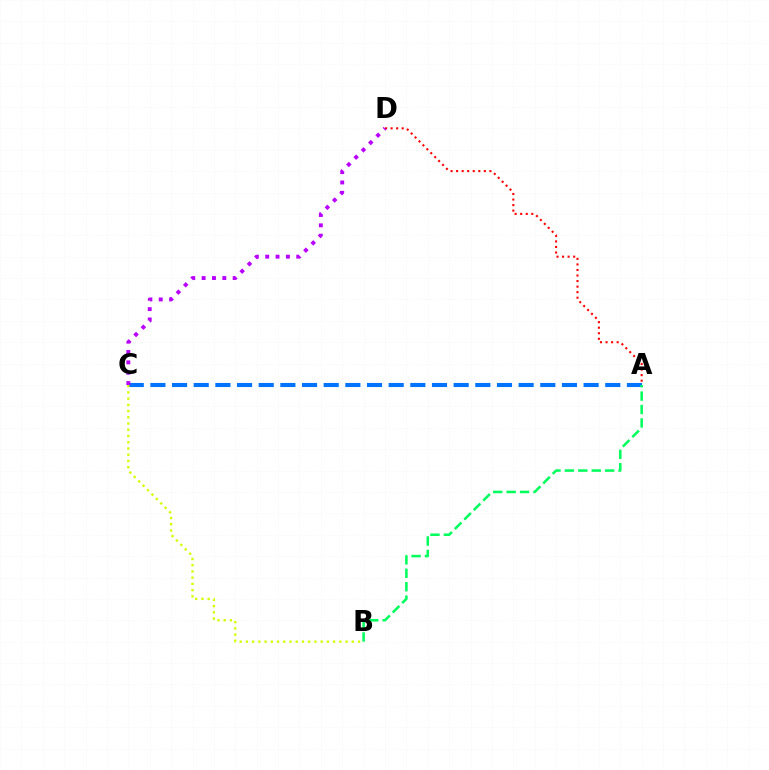{('A', 'C'): [{'color': '#0074ff', 'line_style': 'dashed', 'thickness': 2.94}], ('B', 'C'): [{'color': '#d1ff00', 'line_style': 'dotted', 'thickness': 1.69}], ('A', 'B'): [{'color': '#00ff5c', 'line_style': 'dashed', 'thickness': 1.82}], ('A', 'D'): [{'color': '#ff0000', 'line_style': 'dotted', 'thickness': 1.51}], ('C', 'D'): [{'color': '#b900ff', 'line_style': 'dotted', 'thickness': 2.81}]}